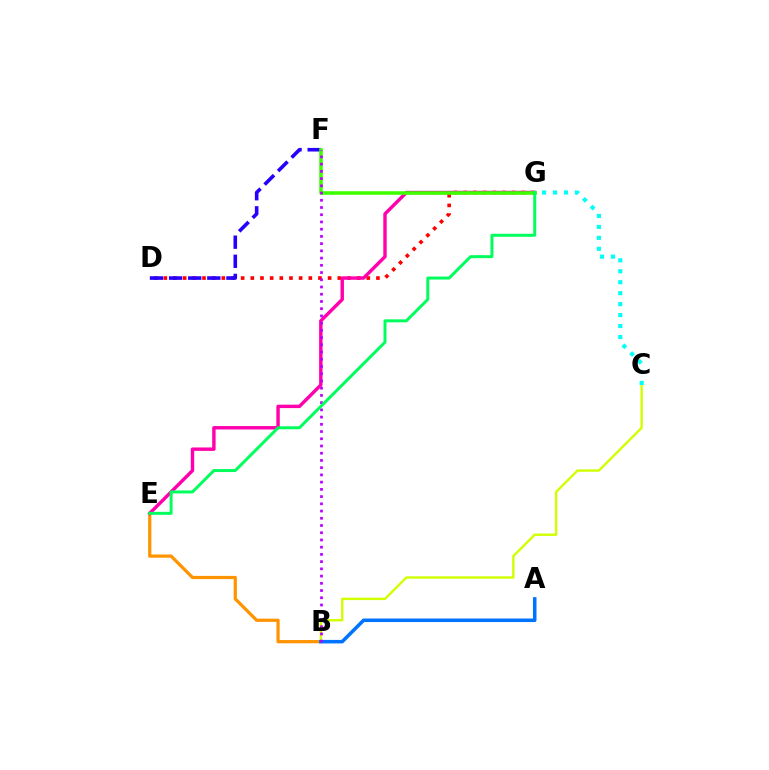{('D', 'G'): [{'color': '#ff0000', 'line_style': 'dotted', 'thickness': 2.63}], ('B', 'E'): [{'color': '#ff9400', 'line_style': 'solid', 'thickness': 2.33}], ('B', 'C'): [{'color': '#d1ff00', 'line_style': 'solid', 'thickness': 1.72}], ('D', 'F'): [{'color': '#2500ff', 'line_style': 'dashed', 'thickness': 2.6}], ('C', 'G'): [{'color': '#00fff6', 'line_style': 'dotted', 'thickness': 2.98}], ('E', 'G'): [{'color': '#ff00ac', 'line_style': 'solid', 'thickness': 2.46}, {'color': '#00ff5c', 'line_style': 'solid', 'thickness': 2.15}], ('A', 'B'): [{'color': '#0074ff', 'line_style': 'solid', 'thickness': 2.54}], ('F', 'G'): [{'color': '#3dff00', 'line_style': 'solid', 'thickness': 2.55}], ('B', 'F'): [{'color': '#b900ff', 'line_style': 'dotted', 'thickness': 1.96}]}